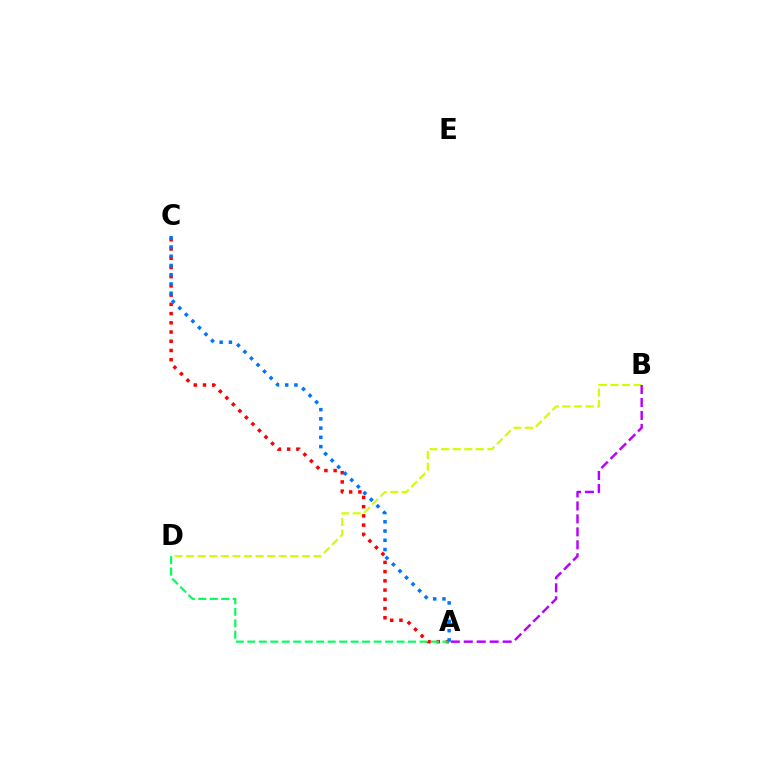{('B', 'D'): [{'color': '#d1ff00', 'line_style': 'dashed', 'thickness': 1.57}], ('A', 'C'): [{'color': '#ff0000', 'line_style': 'dotted', 'thickness': 2.51}, {'color': '#0074ff', 'line_style': 'dotted', 'thickness': 2.51}], ('A', 'D'): [{'color': '#00ff5c', 'line_style': 'dashed', 'thickness': 1.56}], ('A', 'B'): [{'color': '#b900ff', 'line_style': 'dashed', 'thickness': 1.76}]}